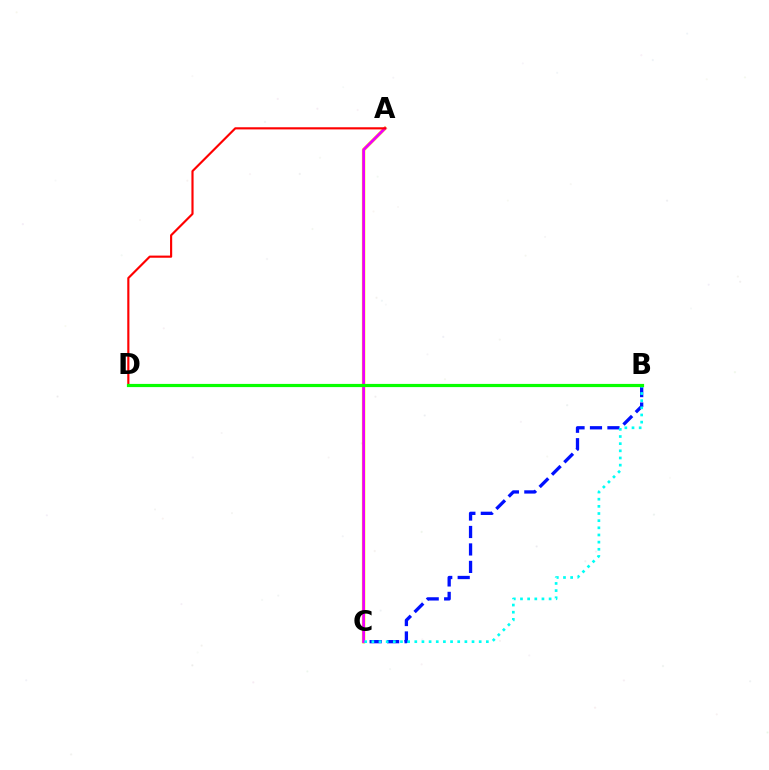{('B', 'C'): [{'color': '#0010ff', 'line_style': 'dashed', 'thickness': 2.37}, {'color': '#00fff6', 'line_style': 'dotted', 'thickness': 1.94}], ('A', 'C'): [{'color': '#fcf500', 'line_style': 'solid', 'thickness': 2.5}, {'color': '#ee00ff', 'line_style': 'solid', 'thickness': 2.0}], ('A', 'D'): [{'color': '#ff0000', 'line_style': 'solid', 'thickness': 1.55}], ('B', 'D'): [{'color': '#08ff00', 'line_style': 'solid', 'thickness': 2.29}]}